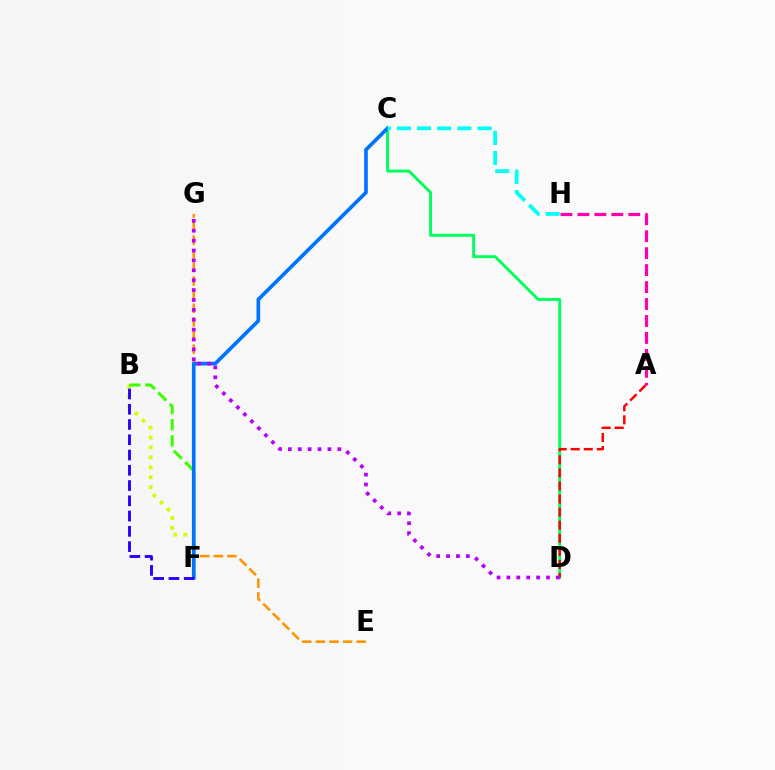{('B', 'F'): [{'color': '#d1ff00', 'line_style': 'dotted', 'thickness': 2.7}, {'color': '#3dff00', 'line_style': 'dashed', 'thickness': 2.19}, {'color': '#2500ff', 'line_style': 'dashed', 'thickness': 2.07}], ('E', 'G'): [{'color': '#ff9400', 'line_style': 'dashed', 'thickness': 1.85}], ('C', 'D'): [{'color': '#00ff5c', 'line_style': 'solid', 'thickness': 2.09}], ('C', 'F'): [{'color': '#0074ff', 'line_style': 'solid', 'thickness': 2.65}], ('C', 'H'): [{'color': '#00fff6', 'line_style': 'dashed', 'thickness': 2.74}], ('A', 'D'): [{'color': '#ff0000', 'line_style': 'dashed', 'thickness': 1.78}], ('D', 'G'): [{'color': '#b900ff', 'line_style': 'dotted', 'thickness': 2.69}], ('A', 'H'): [{'color': '#ff00ac', 'line_style': 'dashed', 'thickness': 2.3}]}